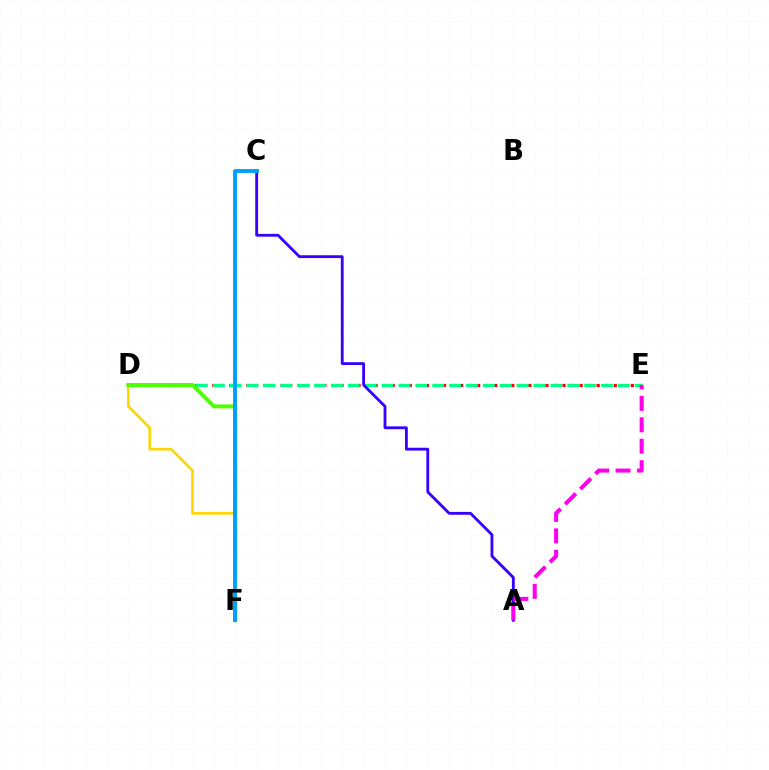{('D', 'E'): [{'color': '#ff0000', 'line_style': 'dotted', 'thickness': 2.32}, {'color': '#00ff86', 'line_style': 'dashed', 'thickness': 2.29}], ('D', 'F'): [{'color': '#ffd500', 'line_style': 'solid', 'thickness': 1.9}, {'color': '#4fff00', 'line_style': 'solid', 'thickness': 2.85}], ('A', 'C'): [{'color': '#3700ff', 'line_style': 'solid', 'thickness': 2.04}], ('A', 'E'): [{'color': '#ff00ed', 'line_style': 'dashed', 'thickness': 2.91}], ('C', 'F'): [{'color': '#009eff', 'line_style': 'solid', 'thickness': 2.78}]}